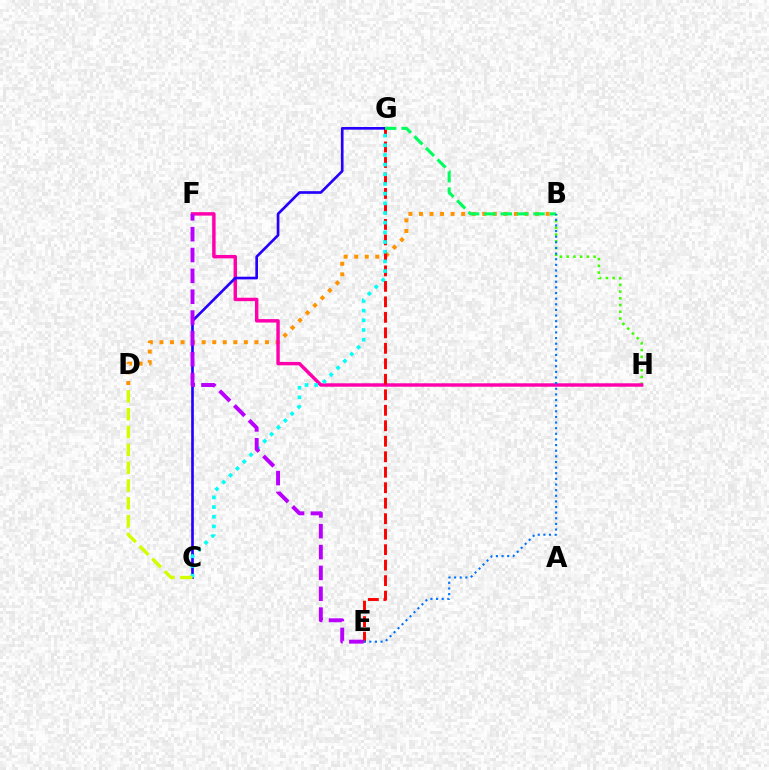{('B', 'D'): [{'color': '#ff9400', 'line_style': 'dotted', 'thickness': 2.87}], ('B', 'H'): [{'color': '#3dff00', 'line_style': 'dotted', 'thickness': 1.83}], ('F', 'H'): [{'color': '#ff00ac', 'line_style': 'solid', 'thickness': 2.47}], ('E', 'G'): [{'color': '#ff0000', 'line_style': 'dashed', 'thickness': 2.1}], ('C', 'G'): [{'color': '#2500ff', 'line_style': 'solid', 'thickness': 1.92}, {'color': '#00fff6', 'line_style': 'dotted', 'thickness': 2.63}], ('C', 'D'): [{'color': '#d1ff00', 'line_style': 'dashed', 'thickness': 2.42}], ('E', 'F'): [{'color': '#b900ff', 'line_style': 'dashed', 'thickness': 2.83}], ('B', 'G'): [{'color': '#00ff5c', 'line_style': 'dashed', 'thickness': 2.22}], ('B', 'E'): [{'color': '#0074ff', 'line_style': 'dotted', 'thickness': 1.53}]}